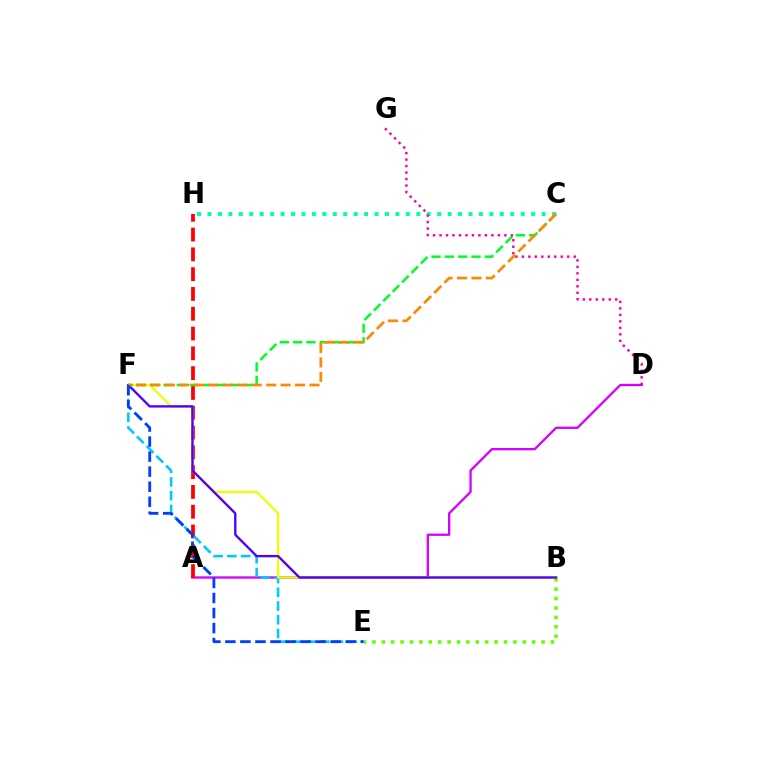{('A', 'D'): [{'color': '#d600ff', 'line_style': 'solid', 'thickness': 1.67}], ('A', 'H'): [{'color': '#ff0000', 'line_style': 'dashed', 'thickness': 2.69}], ('E', 'F'): [{'color': '#00c7ff', 'line_style': 'dashed', 'thickness': 1.87}, {'color': '#003fff', 'line_style': 'dashed', 'thickness': 2.04}], ('B', 'E'): [{'color': '#66ff00', 'line_style': 'dotted', 'thickness': 2.55}], ('B', 'F'): [{'color': '#eeff00', 'line_style': 'solid', 'thickness': 1.61}, {'color': '#4f00ff', 'line_style': 'solid', 'thickness': 1.69}], ('C', 'H'): [{'color': '#00ffaf', 'line_style': 'dotted', 'thickness': 2.84}], ('C', 'F'): [{'color': '#00ff27', 'line_style': 'dashed', 'thickness': 1.81}, {'color': '#ff8800', 'line_style': 'dashed', 'thickness': 1.96}], ('D', 'G'): [{'color': '#ff00a0', 'line_style': 'dotted', 'thickness': 1.76}]}